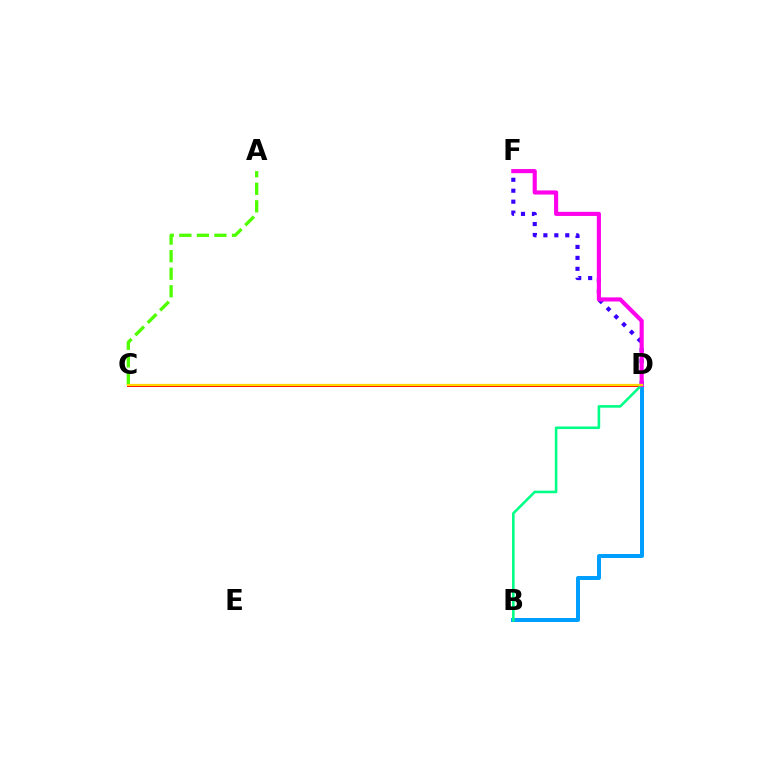{('C', 'D'): [{'color': '#ff0000', 'line_style': 'solid', 'thickness': 2.14}, {'color': '#ffd500', 'line_style': 'solid', 'thickness': 1.63}], ('D', 'F'): [{'color': '#3700ff', 'line_style': 'dotted', 'thickness': 2.97}, {'color': '#ff00ed', 'line_style': 'solid', 'thickness': 2.97}], ('A', 'C'): [{'color': '#4fff00', 'line_style': 'dashed', 'thickness': 2.38}], ('B', 'D'): [{'color': '#009eff', 'line_style': 'solid', 'thickness': 2.86}, {'color': '#00ff86', 'line_style': 'solid', 'thickness': 1.86}]}